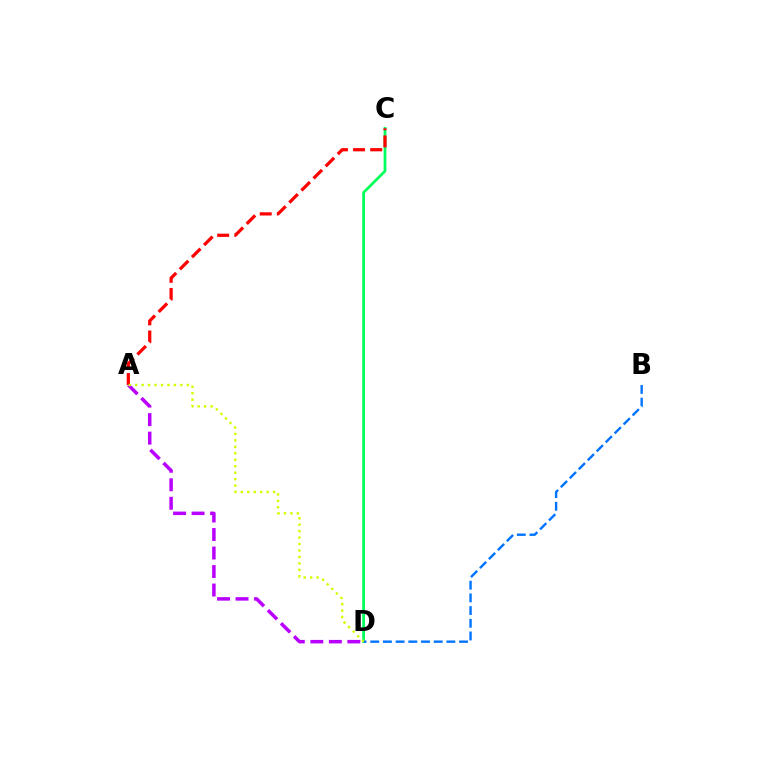{('C', 'D'): [{'color': '#00ff5c', 'line_style': 'solid', 'thickness': 1.98}], ('A', 'C'): [{'color': '#ff0000', 'line_style': 'dashed', 'thickness': 2.33}], ('A', 'D'): [{'color': '#b900ff', 'line_style': 'dashed', 'thickness': 2.51}, {'color': '#d1ff00', 'line_style': 'dotted', 'thickness': 1.75}], ('B', 'D'): [{'color': '#0074ff', 'line_style': 'dashed', 'thickness': 1.72}]}